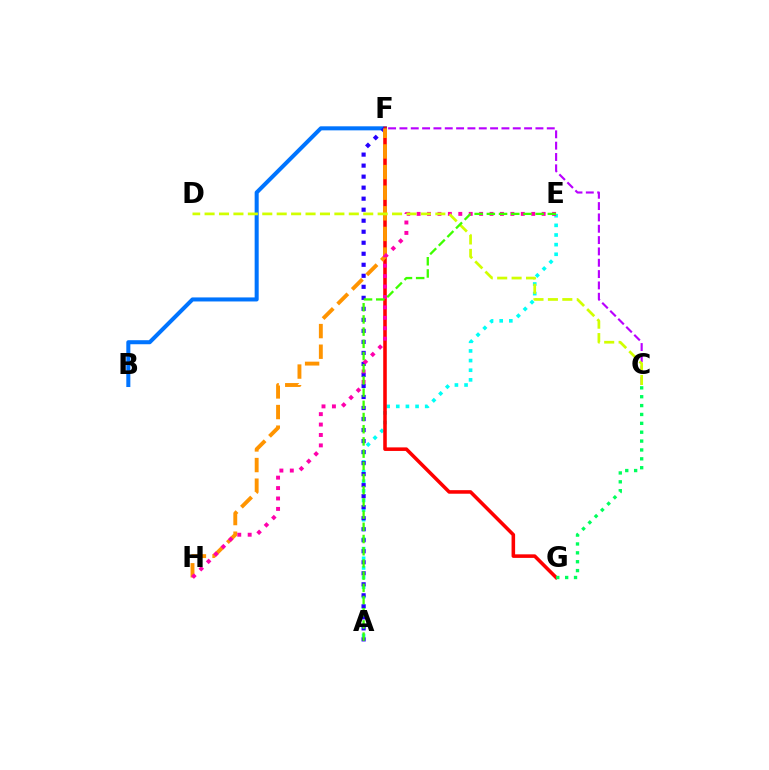{('C', 'F'): [{'color': '#b900ff', 'line_style': 'dashed', 'thickness': 1.54}], ('A', 'E'): [{'color': '#00fff6', 'line_style': 'dotted', 'thickness': 2.62}, {'color': '#3dff00', 'line_style': 'dashed', 'thickness': 1.66}], ('B', 'F'): [{'color': '#0074ff', 'line_style': 'solid', 'thickness': 2.91}], ('F', 'G'): [{'color': '#ff0000', 'line_style': 'solid', 'thickness': 2.56}], ('A', 'F'): [{'color': '#2500ff', 'line_style': 'dotted', 'thickness': 2.99}], ('F', 'H'): [{'color': '#ff9400', 'line_style': 'dashed', 'thickness': 2.8}], ('E', 'H'): [{'color': '#ff00ac', 'line_style': 'dotted', 'thickness': 2.83}], ('C', 'D'): [{'color': '#d1ff00', 'line_style': 'dashed', 'thickness': 1.96}], ('C', 'G'): [{'color': '#00ff5c', 'line_style': 'dotted', 'thickness': 2.41}]}